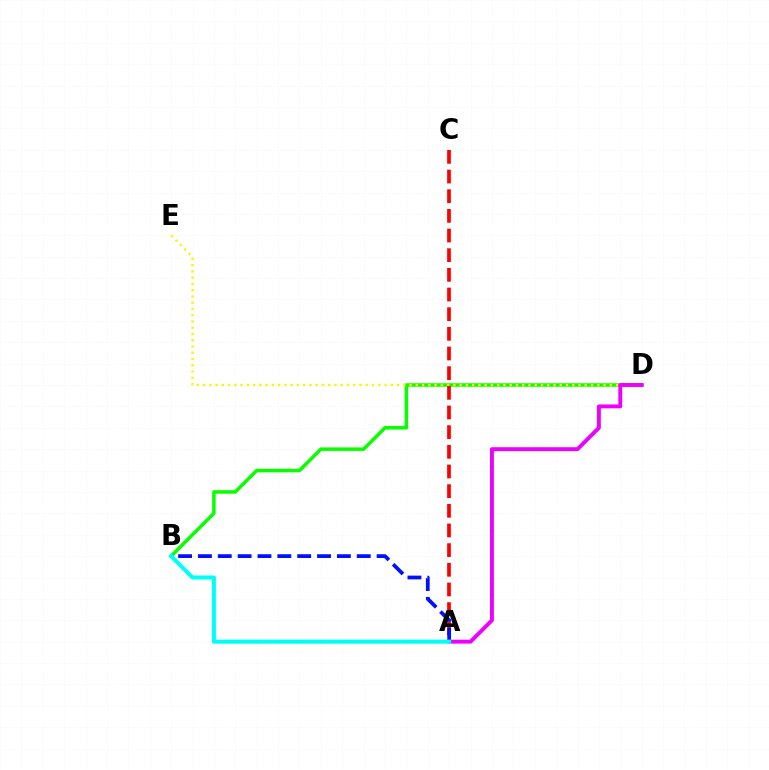{('B', 'D'): [{'color': '#08ff00', 'line_style': 'solid', 'thickness': 2.53}], ('D', 'E'): [{'color': '#fcf500', 'line_style': 'dotted', 'thickness': 1.7}], ('A', 'C'): [{'color': '#ff0000', 'line_style': 'dashed', 'thickness': 2.67}], ('A', 'B'): [{'color': '#0010ff', 'line_style': 'dashed', 'thickness': 2.7}, {'color': '#00fff6', 'line_style': 'solid', 'thickness': 2.9}], ('A', 'D'): [{'color': '#ee00ff', 'line_style': 'solid', 'thickness': 2.82}]}